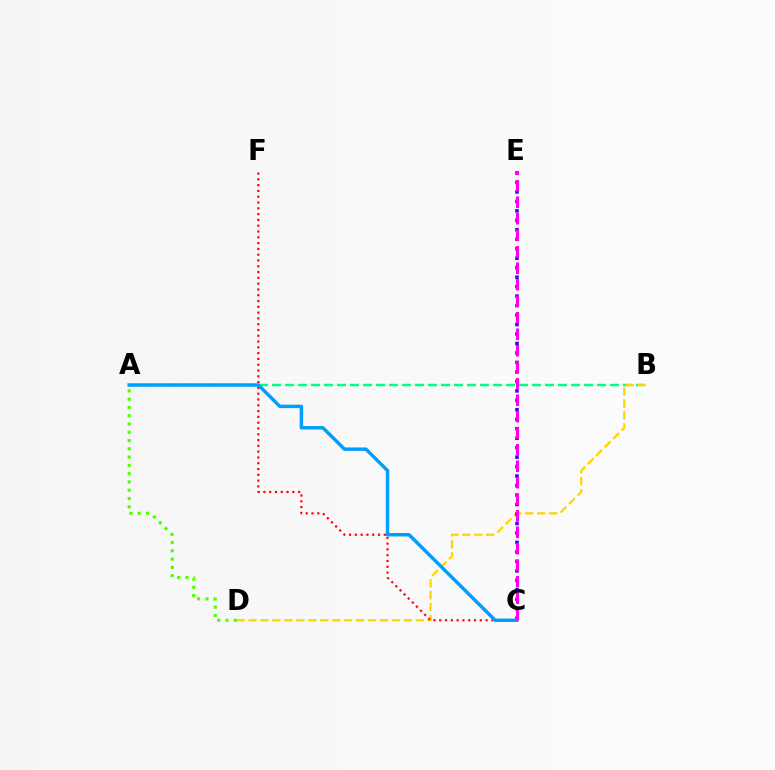{('A', 'B'): [{'color': '#00ff86', 'line_style': 'dashed', 'thickness': 1.77}], ('B', 'D'): [{'color': '#ffd500', 'line_style': 'dashed', 'thickness': 1.62}], ('A', 'D'): [{'color': '#4fff00', 'line_style': 'dotted', 'thickness': 2.25}], ('C', 'F'): [{'color': '#ff0000', 'line_style': 'dotted', 'thickness': 1.57}], ('C', 'E'): [{'color': '#3700ff', 'line_style': 'dotted', 'thickness': 2.57}, {'color': '#ff00ed', 'line_style': 'dashed', 'thickness': 2.24}], ('A', 'C'): [{'color': '#009eff', 'line_style': 'solid', 'thickness': 2.48}]}